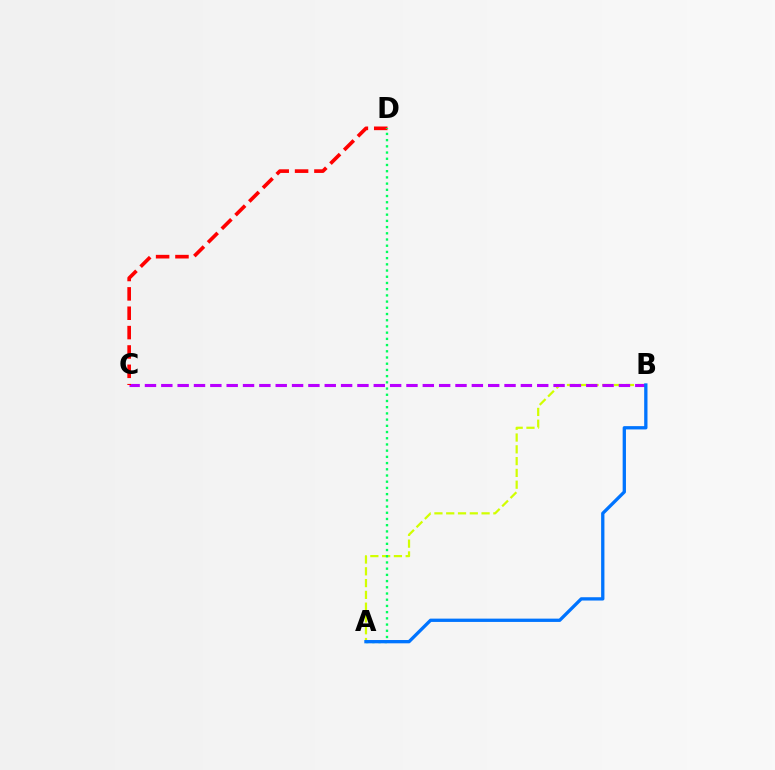{('A', 'B'): [{'color': '#d1ff00', 'line_style': 'dashed', 'thickness': 1.6}, {'color': '#0074ff', 'line_style': 'solid', 'thickness': 2.38}], ('B', 'C'): [{'color': '#b900ff', 'line_style': 'dashed', 'thickness': 2.22}], ('C', 'D'): [{'color': '#ff0000', 'line_style': 'dashed', 'thickness': 2.63}], ('A', 'D'): [{'color': '#00ff5c', 'line_style': 'dotted', 'thickness': 1.69}]}